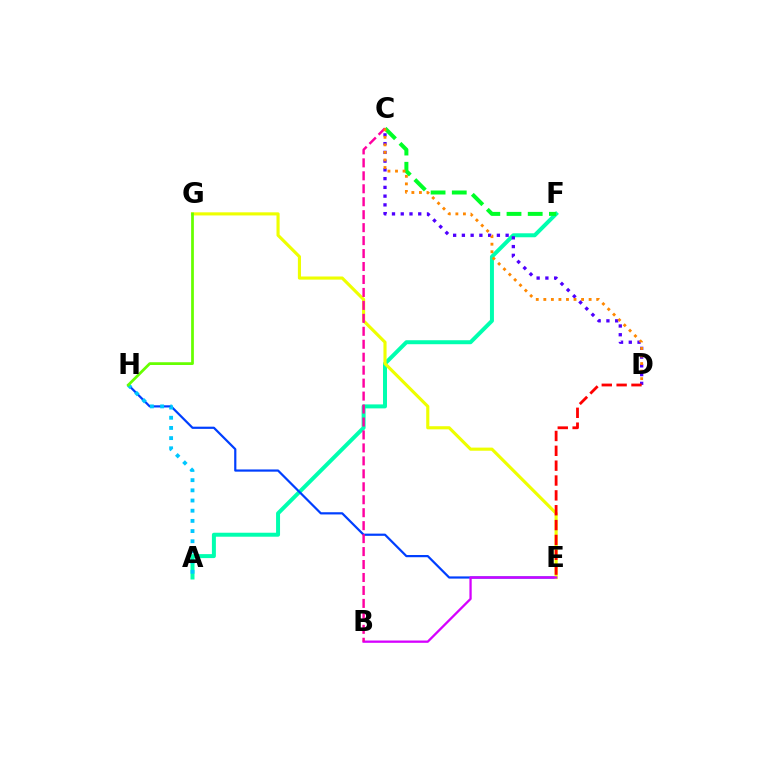{('A', 'F'): [{'color': '#00ffaf', 'line_style': 'solid', 'thickness': 2.86}], ('C', 'D'): [{'color': '#4f00ff', 'line_style': 'dotted', 'thickness': 2.38}, {'color': '#ff8800', 'line_style': 'dotted', 'thickness': 2.05}], ('C', 'F'): [{'color': '#00ff27', 'line_style': 'dashed', 'thickness': 2.88}], ('E', 'H'): [{'color': '#003fff', 'line_style': 'solid', 'thickness': 1.59}], ('A', 'H'): [{'color': '#00c7ff', 'line_style': 'dotted', 'thickness': 2.77}], ('E', 'G'): [{'color': '#eeff00', 'line_style': 'solid', 'thickness': 2.25}], ('B', 'E'): [{'color': '#d600ff', 'line_style': 'solid', 'thickness': 1.65}], ('B', 'C'): [{'color': '#ff00a0', 'line_style': 'dashed', 'thickness': 1.76}], ('D', 'E'): [{'color': '#ff0000', 'line_style': 'dashed', 'thickness': 2.02}], ('G', 'H'): [{'color': '#66ff00', 'line_style': 'solid', 'thickness': 1.98}]}